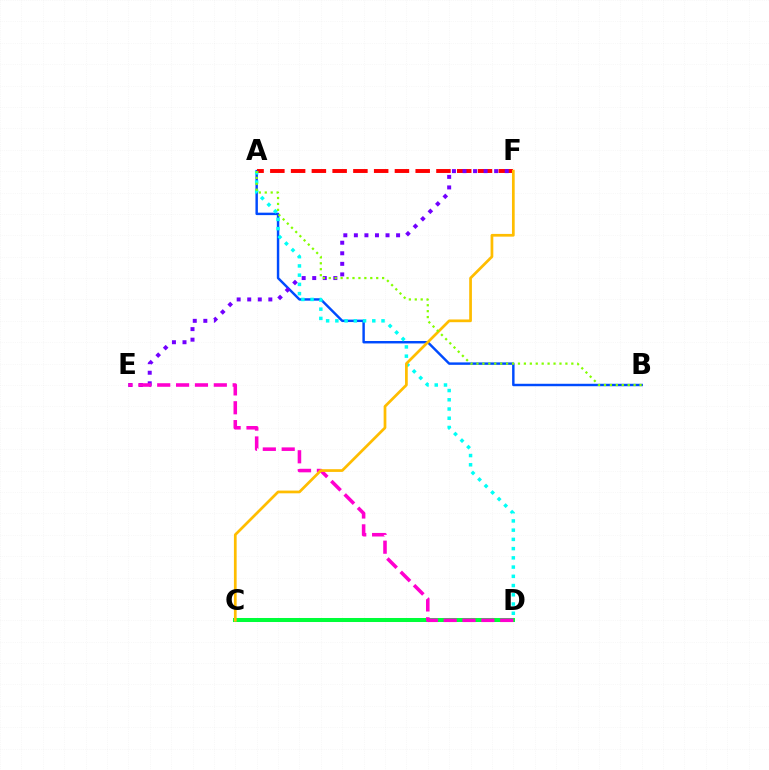{('A', 'B'): [{'color': '#004bff', 'line_style': 'solid', 'thickness': 1.76}, {'color': '#84ff00', 'line_style': 'dotted', 'thickness': 1.61}], ('C', 'D'): [{'color': '#00ff39', 'line_style': 'solid', 'thickness': 2.89}], ('A', 'F'): [{'color': '#ff0000', 'line_style': 'dashed', 'thickness': 2.82}], ('E', 'F'): [{'color': '#7200ff', 'line_style': 'dotted', 'thickness': 2.87}], ('A', 'D'): [{'color': '#00fff6', 'line_style': 'dotted', 'thickness': 2.51}], ('D', 'E'): [{'color': '#ff00cf', 'line_style': 'dashed', 'thickness': 2.56}], ('C', 'F'): [{'color': '#ffbd00', 'line_style': 'solid', 'thickness': 1.96}]}